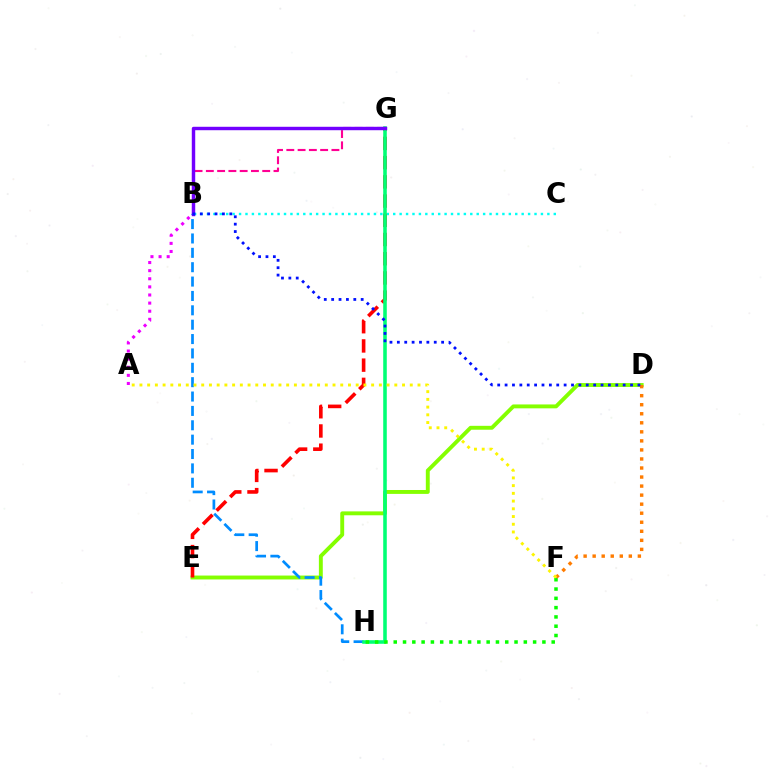{('D', 'E'): [{'color': '#84ff00', 'line_style': 'solid', 'thickness': 2.81}], ('B', 'C'): [{'color': '#00fff6', 'line_style': 'dotted', 'thickness': 1.75}], ('B', 'H'): [{'color': '#008cff', 'line_style': 'dashed', 'thickness': 1.95}], ('E', 'G'): [{'color': '#ff0000', 'line_style': 'dashed', 'thickness': 2.61}], ('G', 'H'): [{'color': '#00ff74', 'line_style': 'solid', 'thickness': 2.56}], ('F', 'H'): [{'color': '#08ff00', 'line_style': 'dotted', 'thickness': 2.52}], ('A', 'B'): [{'color': '#ee00ff', 'line_style': 'dotted', 'thickness': 2.2}], ('D', 'F'): [{'color': '#ff7c00', 'line_style': 'dotted', 'thickness': 2.46}], ('B', 'G'): [{'color': '#ff0094', 'line_style': 'dashed', 'thickness': 1.53}, {'color': '#7200ff', 'line_style': 'solid', 'thickness': 2.47}], ('A', 'F'): [{'color': '#fcf500', 'line_style': 'dotted', 'thickness': 2.1}], ('B', 'D'): [{'color': '#0010ff', 'line_style': 'dotted', 'thickness': 2.01}]}